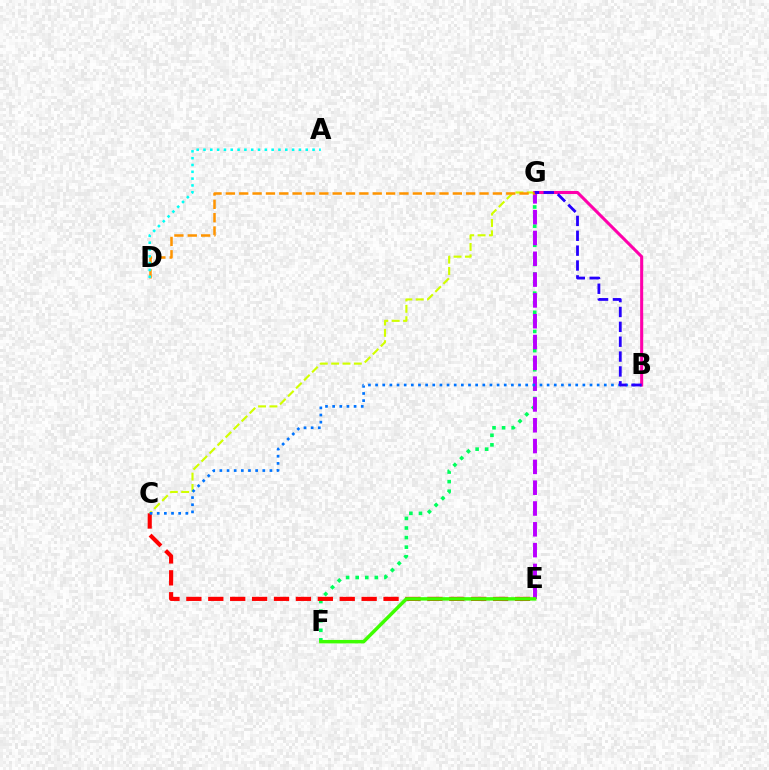{('F', 'G'): [{'color': '#00ff5c', 'line_style': 'dotted', 'thickness': 2.6}], ('C', 'G'): [{'color': '#d1ff00', 'line_style': 'dashed', 'thickness': 1.54}], ('E', 'G'): [{'color': '#b900ff', 'line_style': 'dashed', 'thickness': 2.83}], ('C', 'E'): [{'color': '#ff0000', 'line_style': 'dashed', 'thickness': 2.98}], ('B', 'C'): [{'color': '#0074ff', 'line_style': 'dotted', 'thickness': 1.94}], ('B', 'G'): [{'color': '#ff00ac', 'line_style': 'solid', 'thickness': 2.2}, {'color': '#2500ff', 'line_style': 'dashed', 'thickness': 2.02}], ('D', 'G'): [{'color': '#ff9400', 'line_style': 'dashed', 'thickness': 1.81}], ('E', 'F'): [{'color': '#3dff00', 'line_style': 'solid', 'thickness': 2.5}], ('A', 'D'): [{'color': '#00fff6', 'line_style': 'dotted', 'thickness': 1.85}]}